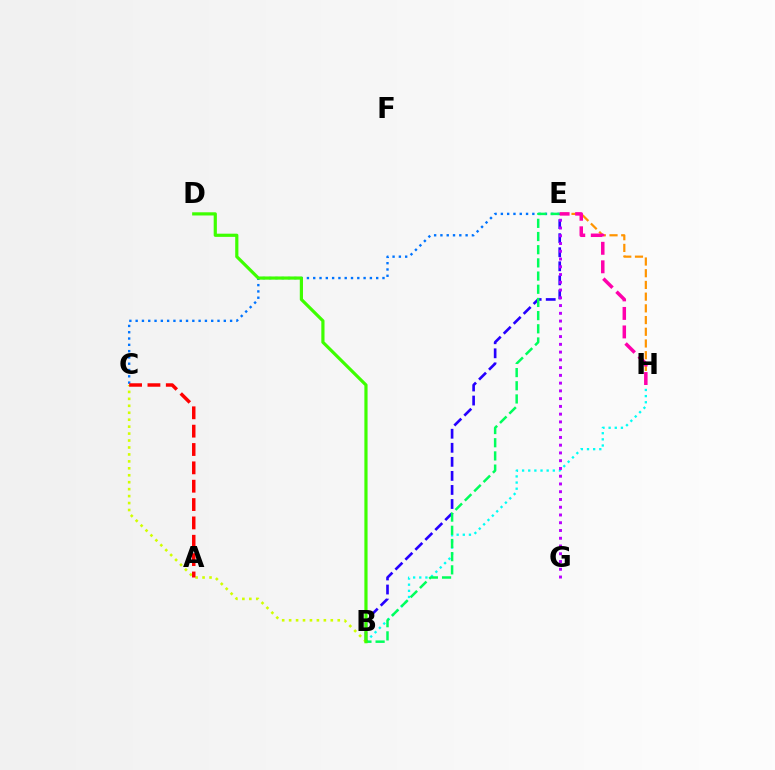{('B', 'H'): [{'color': '#00fff6', 'line_style': 'dotted', 'thickness': 1.67}], ('E', 'H'): [{'color': '#ff9400', 'line_style': 'dashed', 'thickness': 1.59}, {'color': '#ff00ac', 'line_style': 'dashed', 'thickness': 2.52}], ('C', 'E'): [{'color': '#0074ff', 'line_style': 'dotted', 'thickness': 1.71}], ('B', 'E'): [{'color': '#2500ff', 'line_style': 'dashed', 'thickness': 1.91}, {'color': '#00ff5c', 'line_style': 'dashed', 'thickness': 1.79}], ('B', 'C'): [{'color': '#d1ff00', 'line_style': 'dotted', 'thickness': 1.89}], ('B', 'D'): [{'color': '#3dff00', 'line_style': 'solid', 'thickness': 2.3}], ('E', 'G'): [{'color': '#b900ff', 'line_style': 'dotted', 'thickness': 2.11}], ('A', 'C'): [{'color': '#ff0000', 'line_style': 'dashed', 'thickness': 2.49}]}